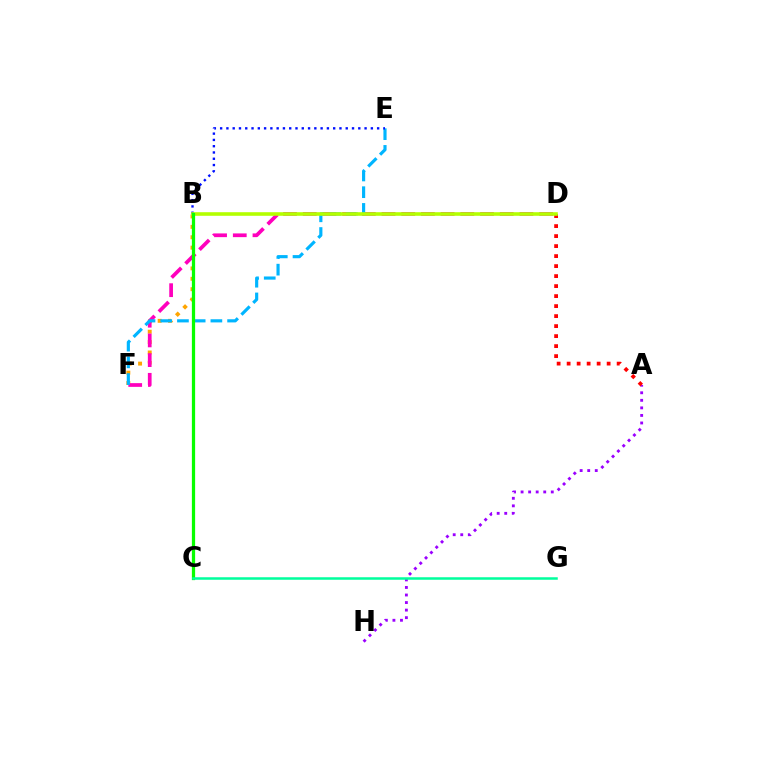{('B', 'F'): [{'color': '#ffa500', 'line_style': 'dotted', 'thickness': 2.82}], ('D', 'F'): [{'color': '#ff00bd', 'line_style': 'dashed', 'thickness': 2.68}], ('A', 'H'): [{'color': '#9b00ff', 'line_style': 'dotted', 'thickness': 2.05}], ('E', 'F'): [{'color': '#00b5ff', 'line_style': 'dashed', 'thickness': 2.27}], ('B', 'E'): [{'color': '#0010ff', 'line_style': 'dotted', 'thickness': 1.71}], ('A', 'D'): [{'color': '#ff0000', 'line_style': 'dotted', 'thickness': 2.72}], ('B', 'D'): [{'color': '#b3ff00', 'line_style': 'solid', 'thickness': 2.59}], ('B', 'C'): [{'color': '#08ff00', 'line_style': 'solid', 'thickness': 2.34}], ('C', 'G'): [{'color': '#00ff9d', 'line_style': 'solid', 'thickness': 1.81}]}